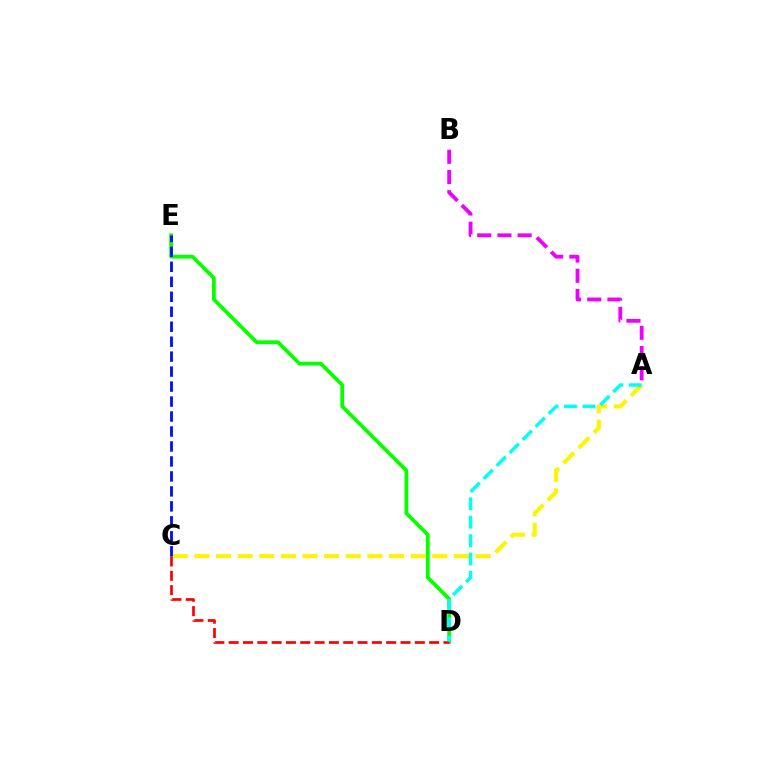{('A', 'B'): [{'color': '#ee00ff', 'line_style': 'dashed', 'thickness': 2.74}], ('A', 'C'): [{'color': '#fcf500', 'line_style': 'dashed', 'thickness': 2.94}], ('D', 'E'): [{'color': '#08ff00', 'line_style': 'solid', 'thickness': 2.72}], ('C', 'D'): [{'color': '#ff0000', 'line_style': 'dashed', 'thickness': 1.95}], ('A', 'D'): [{'color': '#00fff6', 'line_style': 'dashed', 'thickness': 2.5}], ('C', 'E'): [{'color': '#0010ff', 'line_style': 'dashed', 'thickness': 2.03}]}